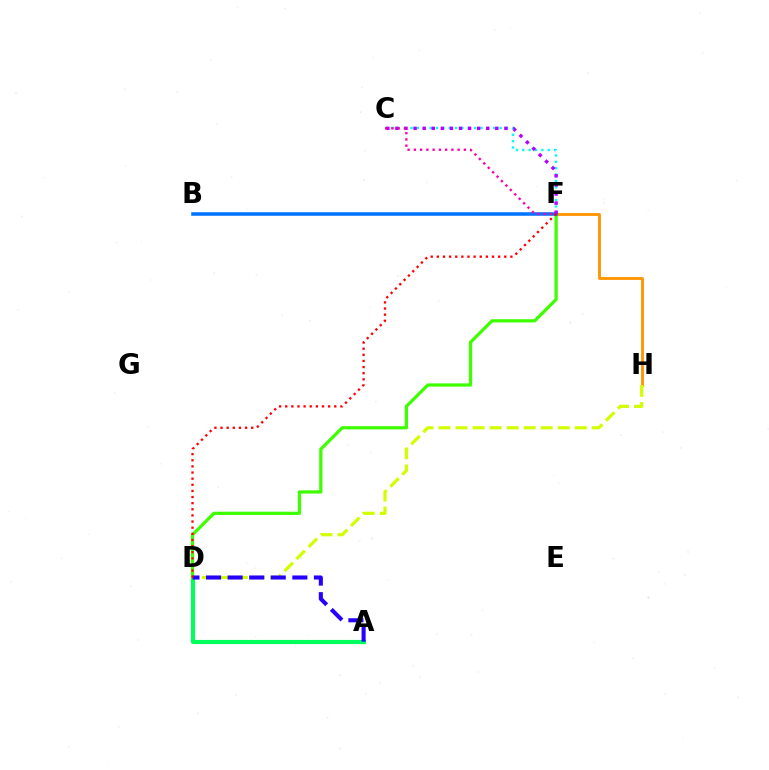{('A', 'D'): [{'color': '#00ff5c', 'line_style': 'solid', 'thickness': 2.98}, {'color': '#2500ff', 'line_style': 'dashed', 'thickness': 2.93}], ('F', 'H'): [{'color': '#ff9400', 'line_style': 'solid', 'thickness': 2.04}], ('D', 'H'): [{'color': '#d1ff00', 'line_style': 'dashed', 'thickness': 2.31}], ('D', 'F'): [{'color': '#3dff00', 'line_style': 'solid', 'thickness': 2.32}, {'color': '#ff0000', 'line_style': 'dotted', 'thickness': 1.66}], ('C', 'F'): [{'color': '#00fff6', 'line_style': 'dotted', 'thickness': 1.73}, {'color': '#b900ff', 'line_style': 'dotted', 'thickness': 2.47}, {'color': '#ff00ac', 'line_style': 'dotted', 'thickness': 1.7}], ('B', 'F'): [{'color': '#0074ff', 'line_style': 'solid', 'thickness': 2.55}]}